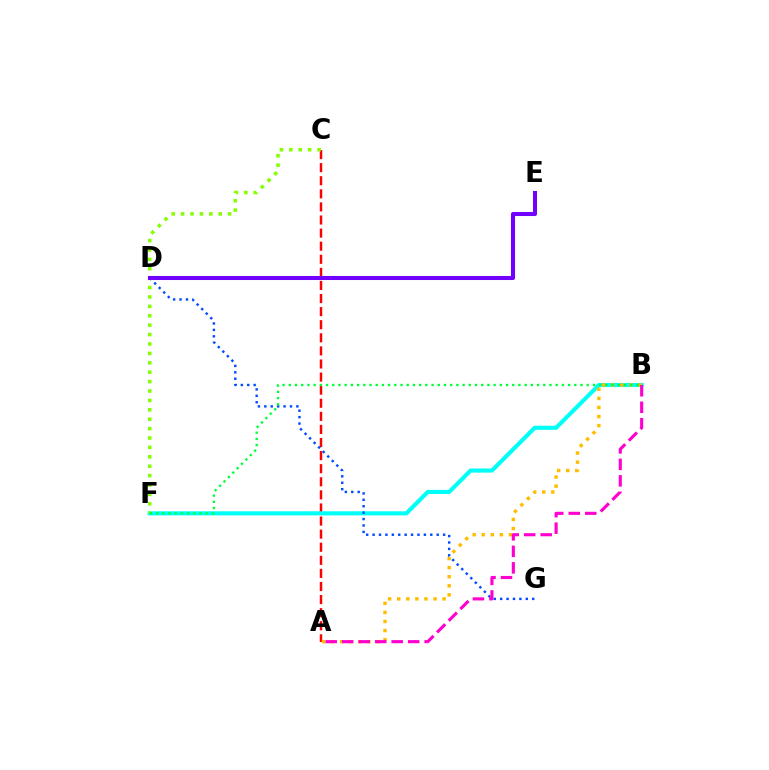{('A', 'C'): [{'color': '#ff0000', 'line_style': 'dashed', 'thickness': 1.78}], ('B', 'F'): [{'color': '#00fff6', 'line_style': 'solid', 'thickness': 2.96}, {'color': '#00ff39', 'line_style': 'dotted', 'thickness': 1.69}], ('C', 'F'): [{'color': '#84ff00', 'line_style': 'dotted', 'thickness': 2.55}], ('D', 'G'): [{'color': '#004bff', 'line_style': 'dotted', 'thickness': 1.74}], ('A', 'B'): [{'color': '#ffbd00', 'line_style': 'dotted', 'thickness': 2.47}, {'color': '#ff00cf', 'line_style': 'dashed', 'thickness': 2.24}], ('D', 'E'): [{'color': '#7200ff', 'line_style': 'solid', 'thickness': 2.92}]}